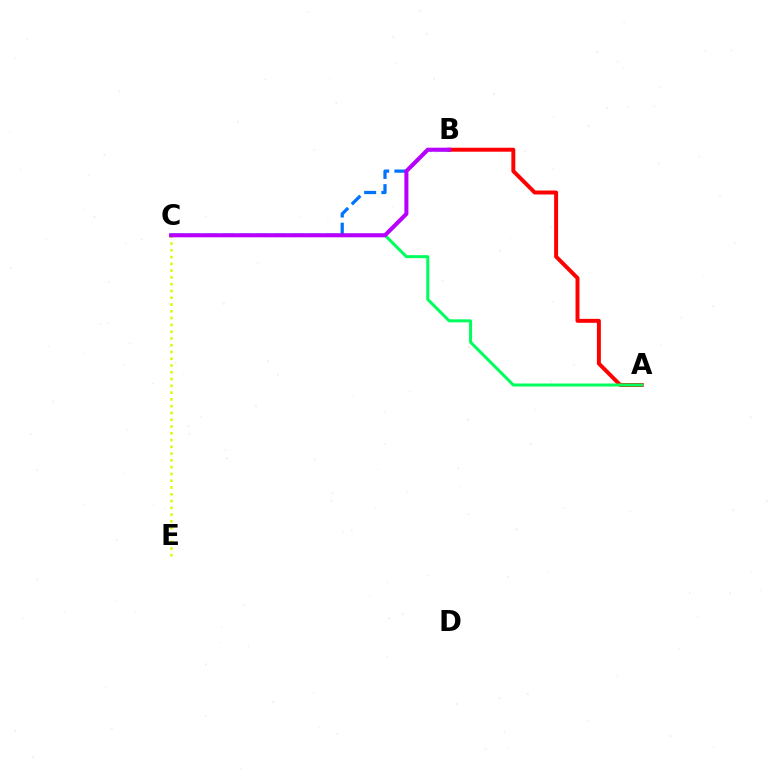{('A', 'B'): [{'color': '#ff0000', 'line_style': 'solid', 'thickness': 2.84}], ('B', 'C'): [{'color': '#0074ff', 'line_style': 'dashed', 'thickness': 2.34}, {'color': '#b900ff', 'line_style': 'solid', 'thickness': 2.92}], ('C', 'E'): [{'color': '#d1ff00', 'line_style': 'dotted', 'thickness': 1.84}], ('A', 'C'): [{'color': '#00ff5c', 'line_style': 'solid', 'thickness': 2.17}]}